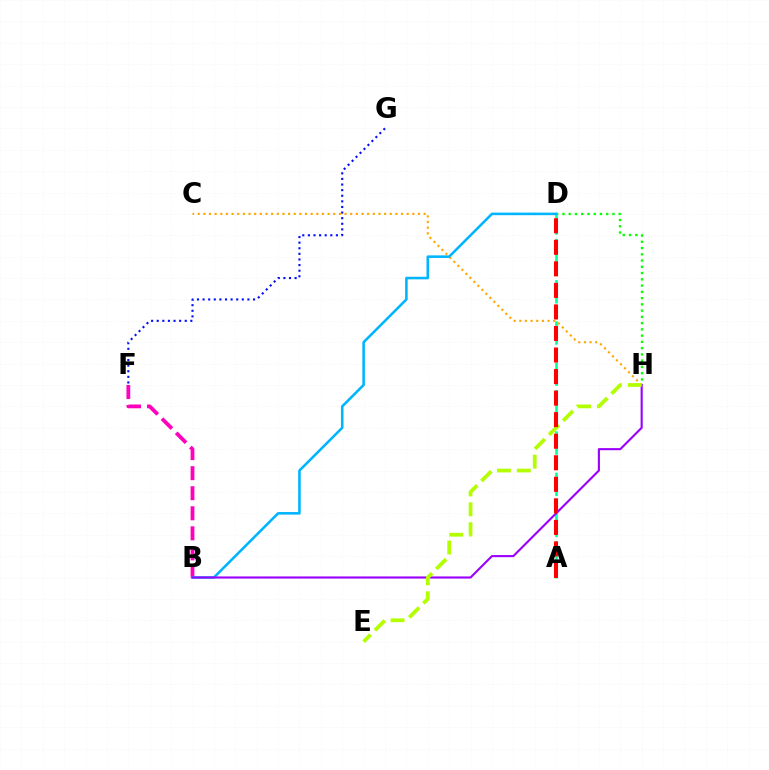{('C', 'H'): [{'color': '#ffa500', 'line_style': 'dotted', 'thickness': 1.53}], ('D', 'H'): [{'color': '#08ff00', 'line_style': 'dotted', 'thickness': 1.7}], ('A', 'D'): [{'color': '#00ff9d', 'line_style': 'dashed', 'thickness': 1.87}, {'color': '#ff0000', 'line_style': 'dashed', 'thickness': 2.93}], ('B', 'F'): [{'color': '#ff00bd', 'line_style': 'dashed', 'thickness': 2.72}], ('F', 'G'): [{'color': '#0010ff', 'line_style': 'dotted', 'thickness': 1.52}], ('B', 'D'): [{'color': '#00b5ff', 'line_style': 'solid', 'thickness': 1.85}], ('B', 'H'): [{'color': '#9b00ff', 'line_style': 'solid', 'thickness': 1.53}], ('E', 'H'): [{'color': '#b3ff00', 'line_style': 'dashed', 'thickness': 2.7}]}